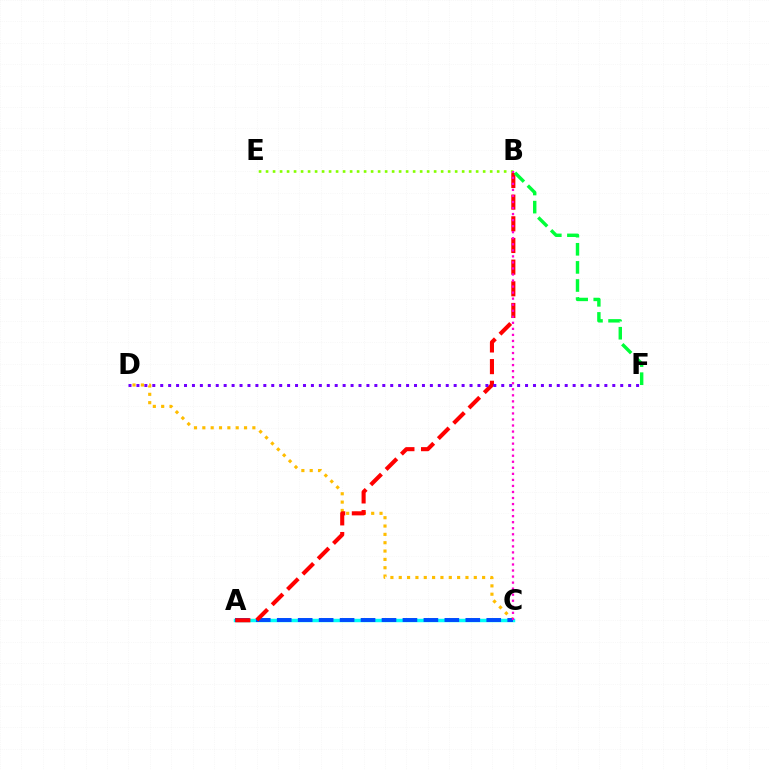{('C', 'D'): [{'color': '#ffbd00', 'line_style': 'dotted', 'thickness': 2.27}], ('B', 'E'): [{'color': '#84ff00', 'line_style': 'dotted', 'thickness': 1.9}], ('A', 'C'): [{'color': '#00fff6', 'line_style': 'solid', 'thickness': 2.48}, {'color': '#004bff', 'line_style': 'dashed', 'thickness': 2.85}], ('A', 'B'): [{'color': '#ff0000', 'line_style': 'dashed', 'thickness': 2.94}], ('B', 'F'): [{'color': '#00ff39', 'line_style': 'dashed', 'thickness': 2.46}], ('B', 'C'): [{'color': '#ff00cf', 'line_style': 'dotted', 'thickness': 1.64}], ('D', 'F'): [{'color': '#7200ff', 'line_style': 'dotted', 'thickness': 2.15}]}